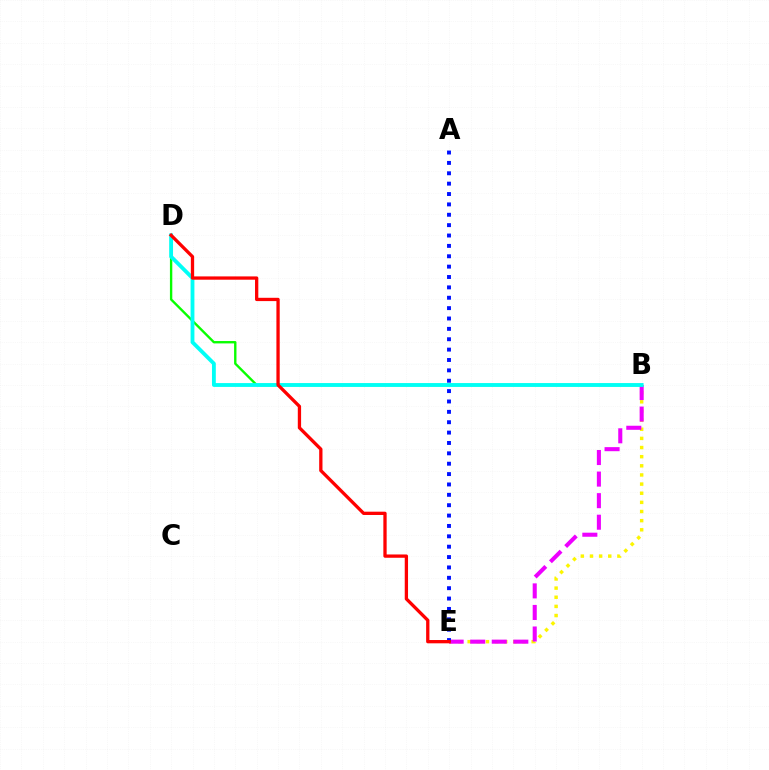{('B', 'E'): [{'color': '#fcf500', 'line_style': 'dotted', 'thickness': 2.48}, {'color': '#ee00ff', 'line_style': 'dashed', 'thickness': 2.93}], ('A', 'E'): [{'color': '#0010ff', 'line_style': 'dotted', 'thickness': 2.82}], ('B', 'D'): [{'color': '#08ff00', 'line_style': 'solid', 'thickness': 1.71}, {'color': '#00fff6', 'line_style': 'solid', 'thickness': 2.76}], ('D', 'E'): [{'color': '#ff0000', 'line_style': 'solid', 'thickness': 2.37}]}